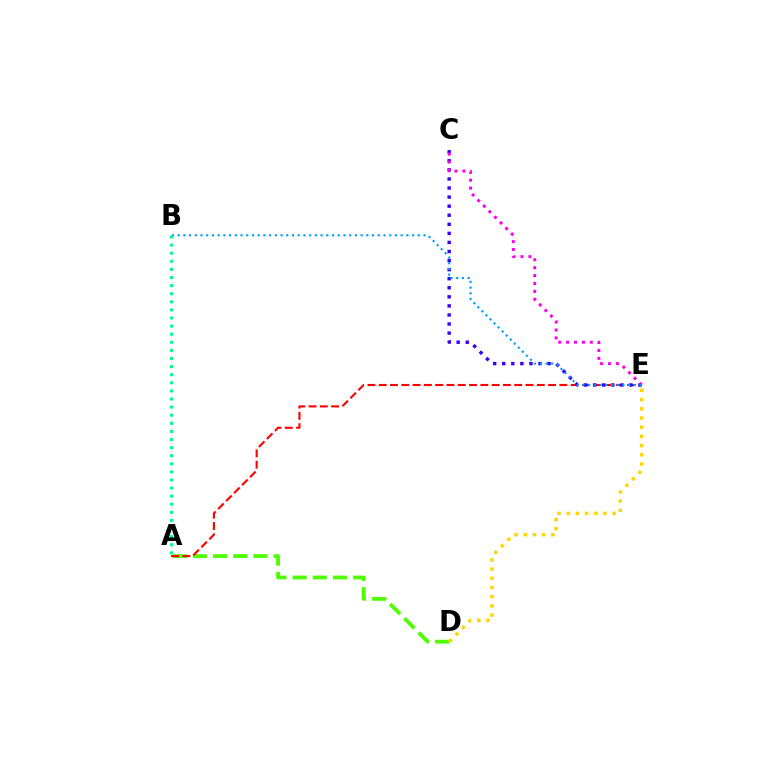{('A', 'D'): [{'color': '#4fff00', 'line_style': 'dashed', 'thickness': 2.74}], ('D', 'E'): [{'color': '#ffd500', 'line_style': 'dotted', 'thickness': 2.5}], ('A', 'E'): [{'color': '#ff0000', 'line_style': 'dashed', 'thickness': 1.53}], ('C', 'E'): [{'color': '#3700ff', 'line_style': 'dotted', 'thickness': 2.46}, {'color': '#ff00ed', 'line_style': 'dotted', 'thickness': 2.15}], ('A', 'B'): [{'color': '#00ff86', 'line_style': 'dotted', 'thickness': 2.2}], ('B', 'E'): [{'color': '#009eff', 'line_style': 'dotted', 'thickness': 1.55}]}